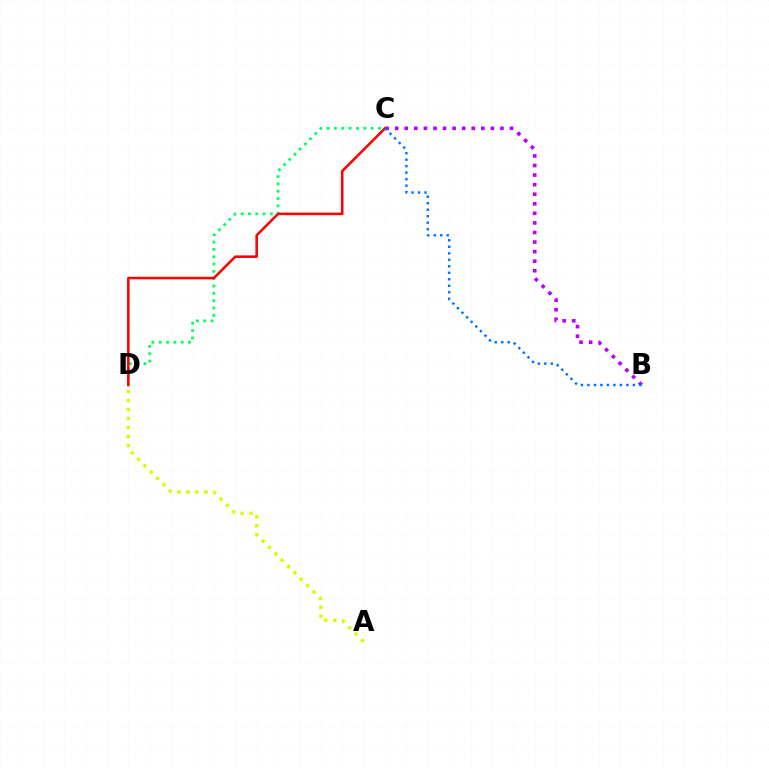{('B', 'C'): [{'color': '#b900ff', 'line_style': 'dotted', 'thickness': 2.6}, {'color': '#0074ff', 'line_style': 'dotted', 'thickness': 1.76}], ('A', 'D'): [{'color': '#d1ff00', 'line_style': 'dotted', 'thickness': 2.45}], ('C', 'D'): [{'color': '#00ff5c', 'line_style': 'dotted', 'thickness': 1.99}, {'color': '#ff0000', 'line_style': 'solid', 'thickness': 1.83}]}